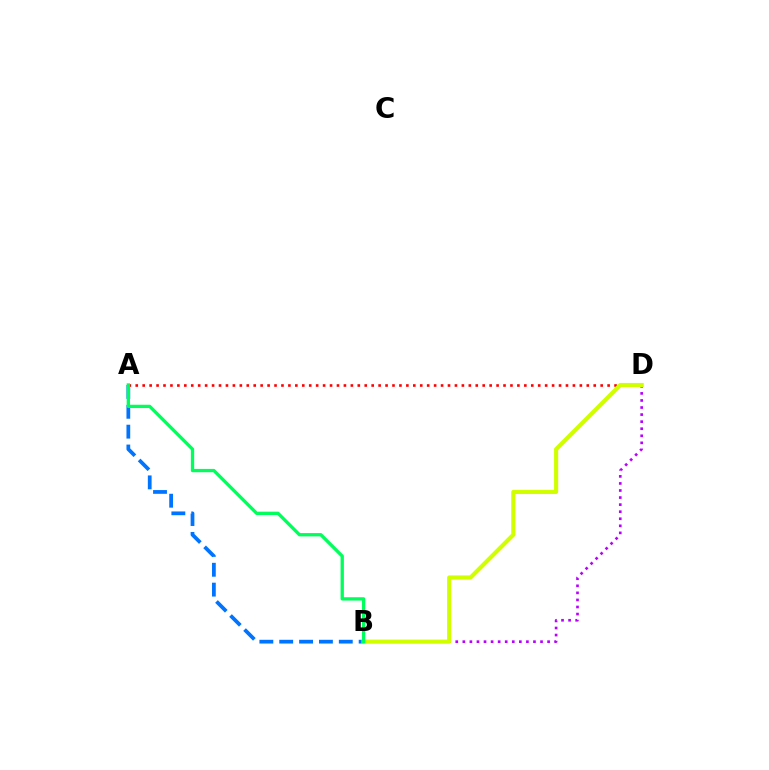{('B', 'D'): [{'color': '#b900ff', 'line_style': 'dotted', 'thickness': 1.92}, {'color': '#d1ff00', 'line_style': 'solid', 'thickness': 2.98}], ('A', 'B'): [{'color': '#0074ff', 'line_style': 'dashed', 'thickness': 2.7}, {'color': '#00ff5c', 'line_style': 'solid', 'thickness': 2.38}], ('A', 'D'): [{'color': '#ff0000', 'line_style': 'dotted', 'thickness': 1.89}]}